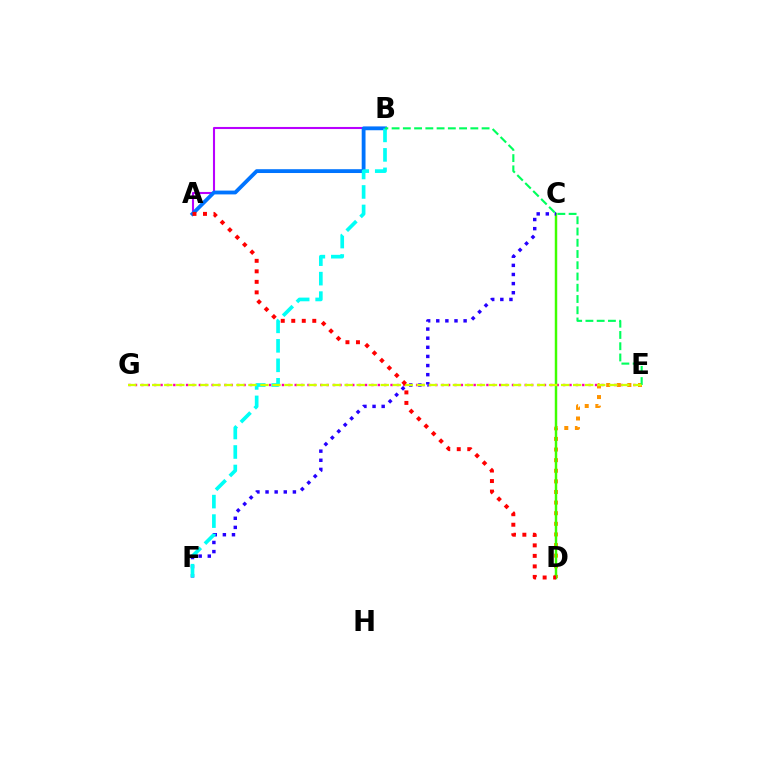{('A', 'B'): [{'color': '#b900ff', 'line_style': 'solid', 'thickness': 1.5}, {'color': '#0074ff', 'line_style': 'solid', 'thickness': 2.75}], ('E', 'G'): [{'color': '#ff00ac', 'line_style': 'dotted', 'thickness': 1.74}, {'color': '#d1ff00', 'line_style': 'dashed', 'thickness': 1.63}], ('D', 'E'): [{'color': '#ff9400', 'line_style': 'dotted', 'thickness': 2.88}], ('C', 'D'): [{'color': '#3dff00', 'line_style': 'solid', 'thickness': 1.77}], ('C', 'F'): [{'color': '#2500ff', 'line_style': 'dotted', 'thickness': 2.48}], ('B', 'F'): [{'color': '#00fff6', 'line_style': 'dashed', 'thickness': 2.65}], ('B', 'E'): [{'color': '#00ff5c', 'line_style': 'dashed', 'thickness': 1.53}], ('A', 'D'): [{'color': '#ff0000', 'line_style': 'dotted', 'thickness': 2.86}]}